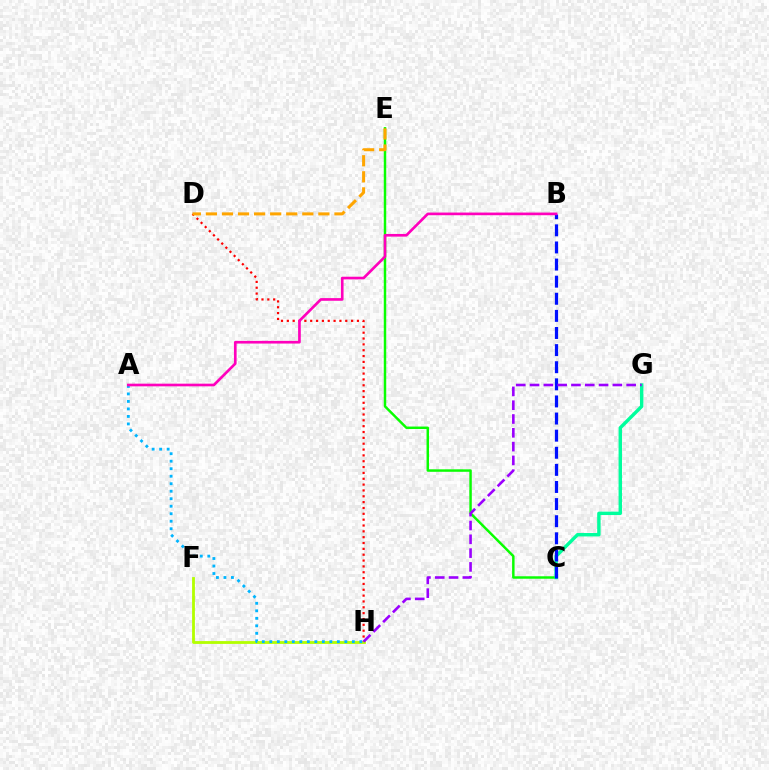{('F', 'H'): [{'color': '#b3ff00', 'line_style': 'solid', 'thickness': 2.03}], ('C', 'E'): [{'color': '#08ff00', 'line_style': 'solid', 'thickness': 1.77}], ('C', 'G'): [{'color': '#00ff9d', 'line_style': 'solid', 'thickness': 2.46}], ('B', 'C'): [{'color': '#0010ff', 'line_style': 'dashed', 'thickness': 2.32}], ('D', 'H'): [{'color': '#ff0000', 'line_style': 'dotted', 'thickness': 1.59}], ('A', 'H'): [{'color': '#00b5ff', 'line_style': 'dotted', 'thickness': 2.04}], ('A', 'B'): [{'color': '#ff00bd', 'line_style': 'solid', 'thickness': 1.92}], ('D', 'E'): [{'color': '#ffa500', 'line_style': 'dashed', 'thickness': 2.18}], ('G', 'H'): [{'color': '#9b00ff', 'line_style': 'dashed', 'thickness': 1.88}]}